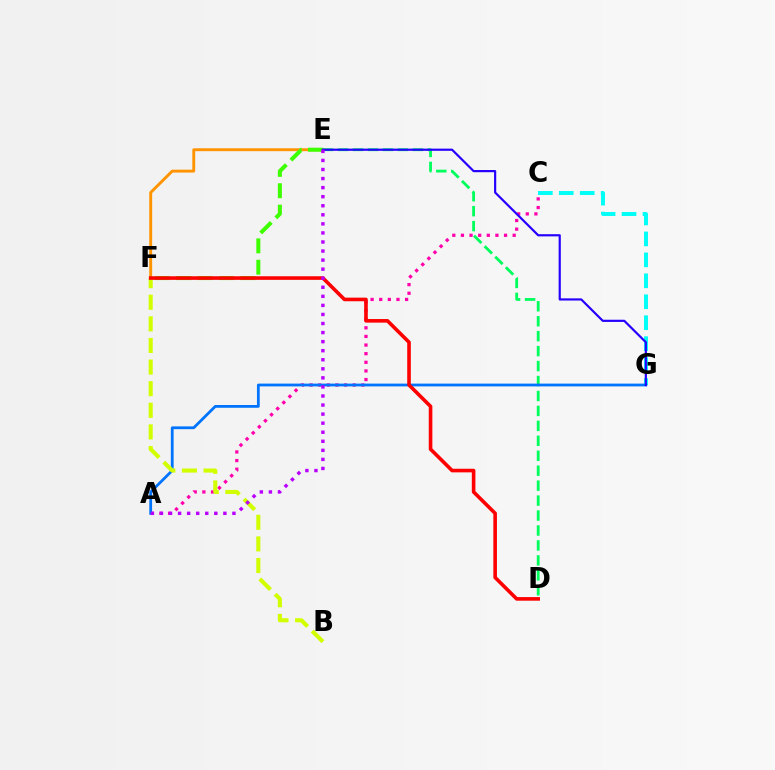{('E', 'F'): [{'color': '#ff9400', 'line_style': 'solid', 'thickness': 2.08}, {'color': '#3dff00', 'line_style': 'dashed', 'thickness': 2.9}], ('C', 'G'): [{'color': '#00fff6', 'line_style': 'dashed', 'thickness': 2.85}], ('A', 'C'): [{'color': '#ff00ac', 'line_style': 'dotted', 'thickness': 2.34}], ('D', 'E'): [{'color': '#00ff5c', 'line_style': 'dashed', 'thickness': 2.03}], ('A', 'G'): [{'color': '#0074ff', 'line_style': 'solid', 'thickness': 2.0}], ('B', 'F'): [{'color': '#d1ff00', 'line_style': 'dashed', 'thickness': 2.94}], ('D', 'F'): [{'color': '#ff0000', 'line_style': 'solid', 'thickness': 2.6}], ('E', 'G'): [{'color': '#2500ff', 'line_style': 'solid', 'thickness': 1.57}], ('A', 'E'): [{'color': '#b900ff', 'line_style': 'dotted', 'thickness': 2.46}]}